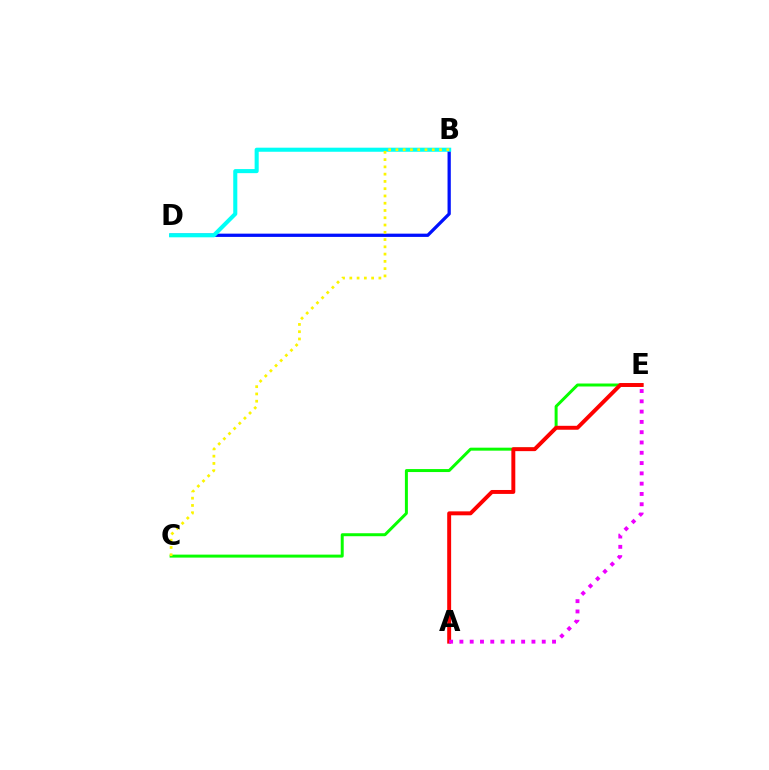{('B', 'D'): [{'color': '#0010ff', 'line_style': 'solid', 'thickness': 2.35}, {'color': '#00fff6', 'line_style': 'solid', 'thickness': 2.93}], ('C', 'E'): [{'color': '#08ff00', 'line_style': 'solid', 'thickness': 2.14}], ('A', 'E'): [{'color': '#ff0000', 'line_style': 'solid', 'thickness': 2.83}, {'color': '#ee00ff', 'line_style': 'dotted', 'thickness': 2.8}], ('B', 'C'): [{'color': '#fcf500', 'line_style': 'dotted', 'thickness': 1.97}]}